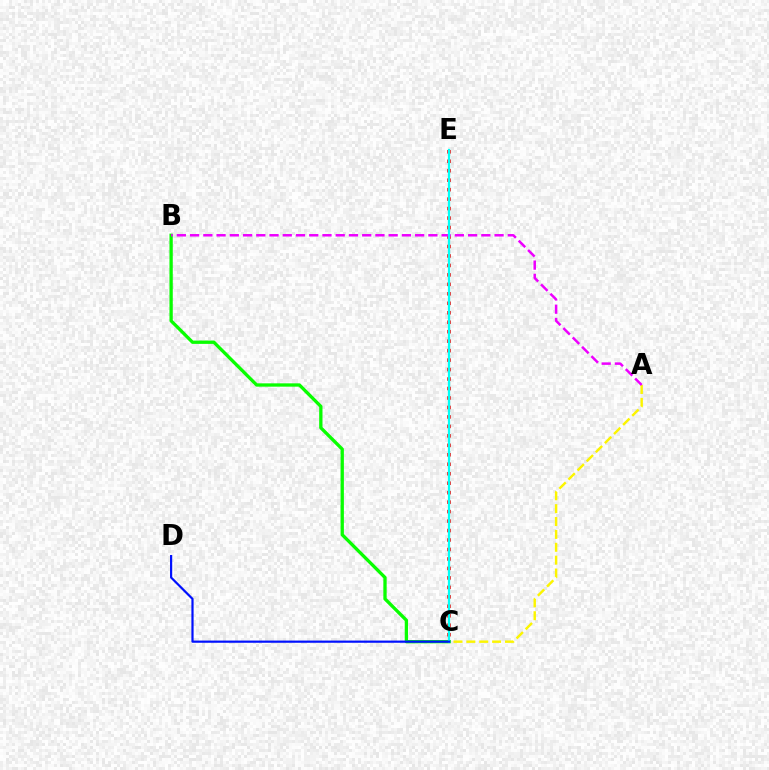{('A', 'C'): [{'color': '#fcf500', 'line_style': 'dashed', 'thickness': 1.75}], ('B', 'C'): [{'color': '#08ff00', 'line_style': 'solid', 'thickness': 2.38}], ('C', 'E'): [{'color': '#ff0000', 'line_style': 'dotted', 'thickness': 2.57}, {'color': '#00fff6', 'line_style': 'solid', 'thickness': 1.62}], ('A', 'B'): [{'color': '#ee00ff', 'line_style': 'dashed', 'thickness': 1.8}], ('C', 'D'): [{'color': '#0010ff', 'line_style': 'solid', 'thickness': 1.58}]}